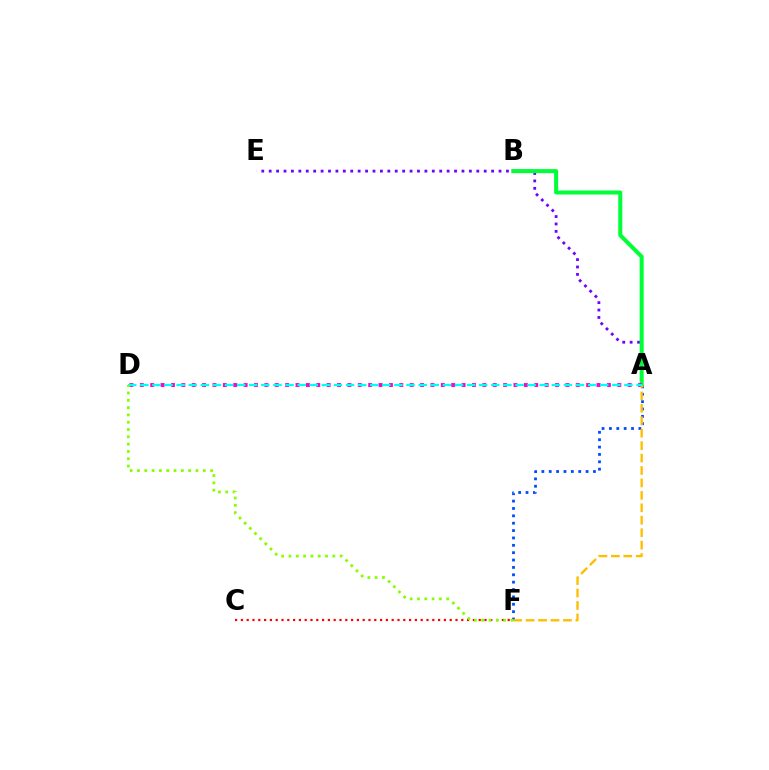{('A', 'F'): [{'color': '#004bff', 'line_style': 'dotted', 'thickness': 2.0}, {'color': '#ffbd00', 'line_style': 'dashed', 'thickness': 1.69}], ('A', 'E'): [{'color': '#7200ff', 'line_style': 'dotted', 'thickness': 2.01}], ('A', 'B'): [{'color': '#00ff39', 'line_style': 'solid', 'thickness': 2.91}], ('C', 'F'): [{'color': '#ff0000', 'line_style': 'dotted', 'thickness': 1.58}], ('A', 'D'): [{'color': '#ff00cf', 'line_style': 'dotted', 'thickness': 2.82}, {'color': '#00fff6', 'line_style': 'dashed', 'thickness': 1.64}], ('D', 'F'): [{'color': '#84ff00', 'line_style': 'dotted', 'thickness': 1.99}]}